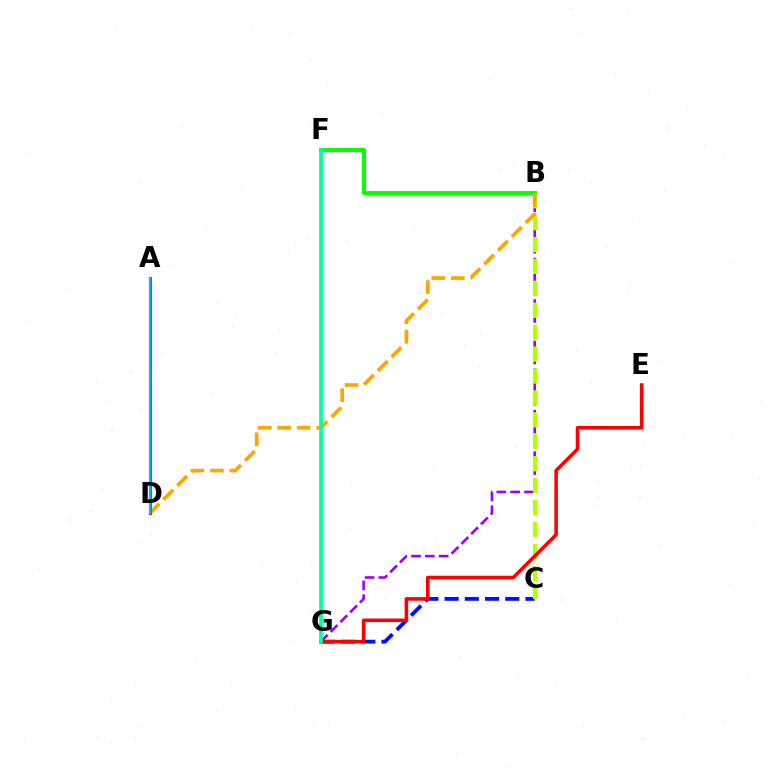{('B', 'G'): [{'color': '#9b00ff', 'line_style': 'dashed', 'thickness': 1.88}], ('C', 'G'): [{'color': '#0010ff', 'line_style': 'dashed', 'thickness': 2.75}], ('B', 'F'): [{'color': '#08ff00', 'line_style': 'solid', 'thickness': 2.91}], ('B', 'C'): [{'color': '#b3ff00', 'line_style': 'dashed', 'thickness': 2.98}], ('E', 'G'): [{'color': '#ff0000', 'line_style': 'solid', 'thickness': 2.55}], ('B', 'D'): [{'color': '#ffa500', 'line_style': 'dashed', 'thickness': 2.65}], ('A', 'D'): [{'color': '#ff00bd', 'line_style': 'solid', 'thickness': 2.22}, {'color': '#00b5ff', 'line_style': 'solid', 'thickness': 1.52}], ('F', 'G'): [{'color': '#00ff9d', 'line_style': 'solid', 'thickness': 2.68}]}